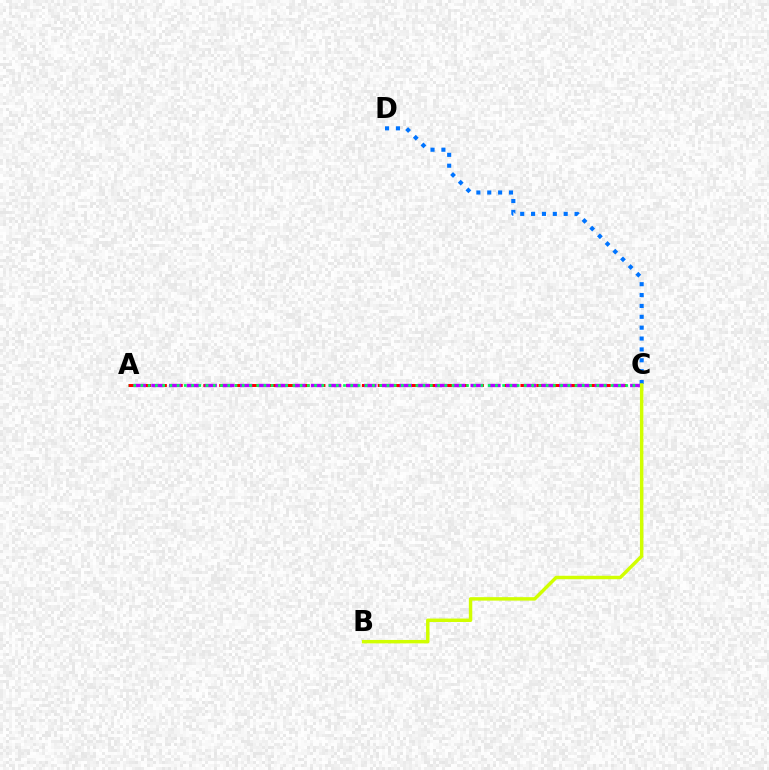{('A', 'C'): [{'color': '#ff0000', 'line_style': 'dashed', 'thickness': 2.15}, {'color': '#b900ff', 'line_style': 'dashed', 'thickness': 2.41}, {'color': '#00ff5c', 'line_style': 'dotted', 'thickness': 1.97}], ('C', 'D'): [{'color': '#0074ff', 'line_style': 'dotted', 'thickness': 2.95}], ('B', 'C'): [{'color': '#d1ff00', 'line_style': 'solid', 'thickness': 2.48}]}